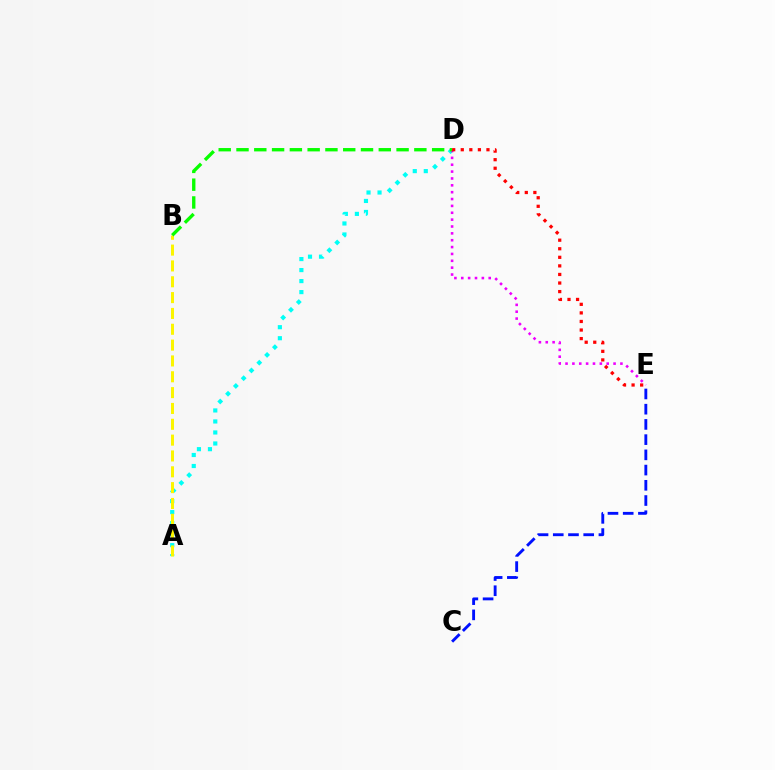{('A', 'D'): [{'color': '#00fff6', 'line_style': 'dotted', 'thickness': 2.99}], ('A', 'B'): [{'color': '#fcf500', 'line_style': 'dashed', 'thickness': 2.15}], ('D', 'E'): [{'color': '#ee00ff', 'line_style': 'dotted', 'thickness': 1.86}, {'color': '#ff0000', 'line_style': 'dotted', 'thickness': 2.33}], ('C', 'E'): [{'color': '#0010ff', 'line_style': 'dashed', 'thickness': 2.07}], ('B', 'D'): [{'color': '#08ff00', 'line_style': 'dashed', 'thickness': 2.42}]}